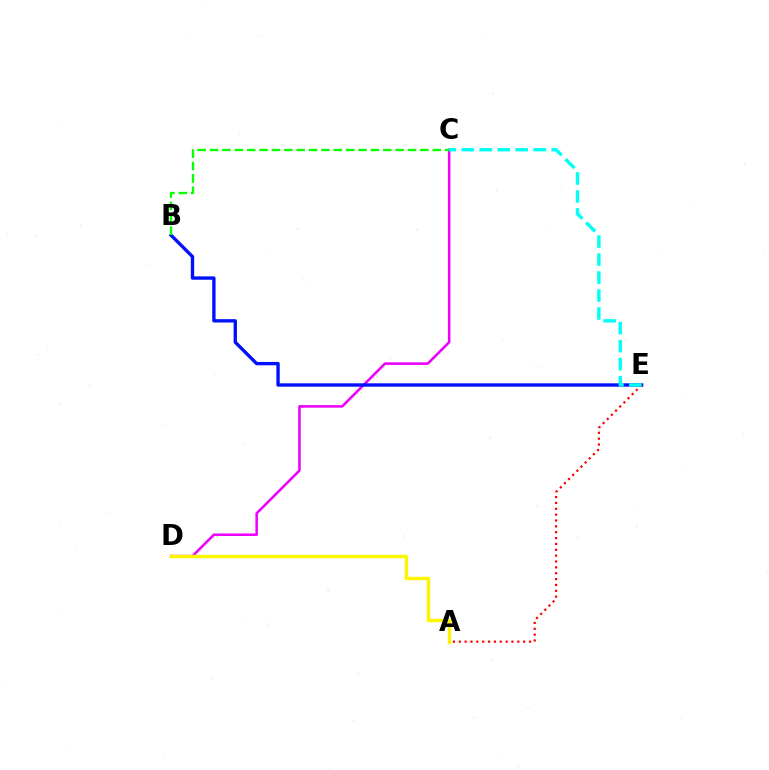{('C', 'D'): [{'color': '#ee00ff', 'line_style': 'solid', 'thickness': 1.84}], ('B', 'E'): [{'color': '#0010ff', 'line_style': 'solid', 'thickness': 2.42}], ('A', 'E'): [{'color': '#ff0000', 'line_style': 'dotted', 'thickness': 1.59}], ('A', 'D'): [{'color': '#fcf500', 'line_style': 'solid', 'thickness': 2.46}], ('B', 'C'): [{'color': '#08ff00', 'line_style': 'dashed', 'thickness': 1.68}], ('C', 'E'): [{'color': '#00fff6', 'line_style': 'dashed', 'thickness': 2.44}]}